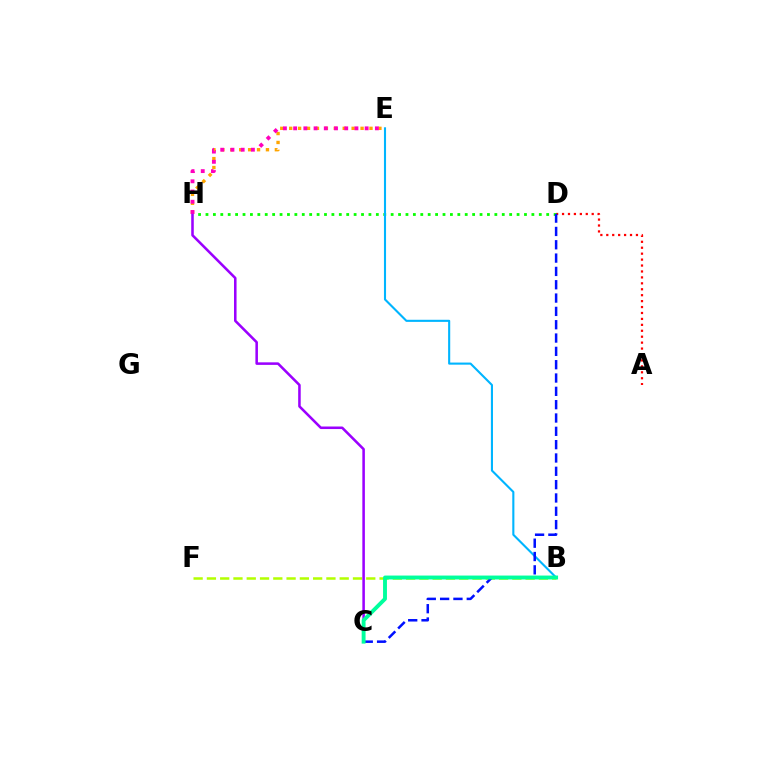{('E', 'H'): [{'color': '#ffa500', 'line_style': 'dotted', 'thickness': 2.42}, {'color': '#ff00bd', 'line_style': 'dotted', 'thickness': 2.78}], ('B', 'F'): [{'color': '#b3ff00', 'line_style': 'dashed', 'thickness': 1.8}], ('A', 'D'): [{'color': '#ff0000', 'line_style': 'dotted', 'thickness': 1.61}], ('D', 'H'): [{'color': '#08ff00', 'line_style': 'dotted', 'thickness': 2.01}], ('B', 'E'): [{'color': '#00b5ff', 'line_style': 'solid', 'thickness': 1.52}], ('C', 'D'): [{'color': '#0010ff', 'line_style': 'dashed', 'thickness': 1.81}], ('C', 'H'): [{'color': '#9b00ff', 'line_style': 'solid', 'thickness': 1.83}], ('B', 'C'): [{'color': '#00ff9d', 'line_style': 'solid', 'thickness': 2.8}]}